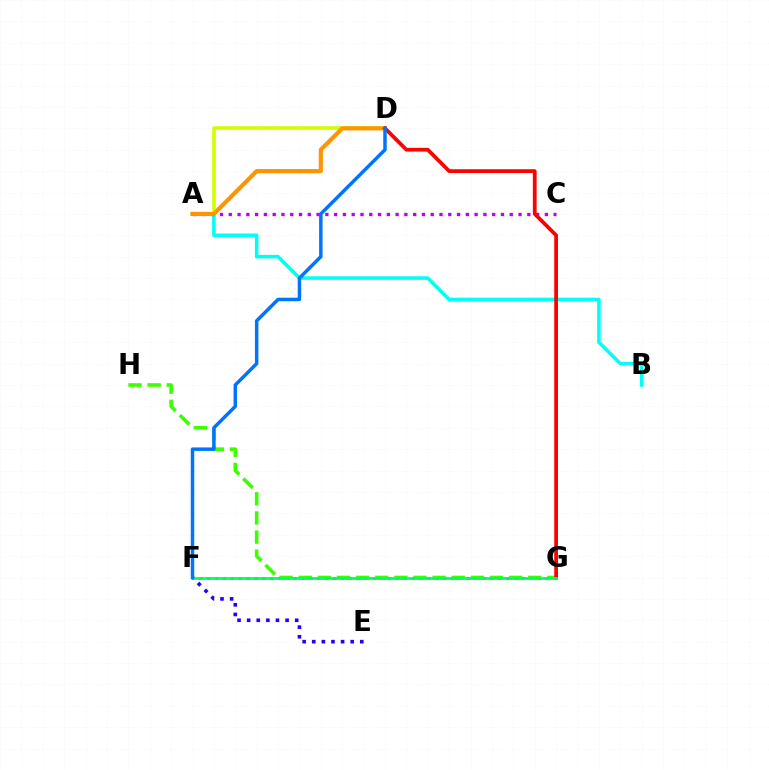{('F', 'G'): [{'color': '#ff00ac', 'line_style': 'dotted', 'thickness': 2.14}, {'color': '#00ff5c', 'line_style': 'solid', 'thickness': 1.96}], ('E', 'F'): [{'color': '#2500ff', 'line_style': 'dotted', 'thickness': 2.61}], ('A', 'B'): [{'color': '#00fff6', 'line_style': 'solid', 'thickness': 2.56}], ('G', 'H'): [{'color': '#3dff00', 'line_style': 'dashed', 'thickness': 2.6}], ('A', 'D'): [{'color': '#d1ff00', 'line_style': 'solid', 'thickness': 2.62}, {'color': '#ff9400', 'line_style': 'solid', 'thickness': 2.99}], ('A', 'C'): [{'color': '#b900ff', 'line_style': 'dotted', 'thickness': 2.39}], ('D', 'G'): [{'color': '#ff0000', 'line_style': 'solid', 'thickness': 2.7}], ('D', 'F'): [{'color': '#0074ff', 'line_style': 'solid', 'thickness': 2.5}]}